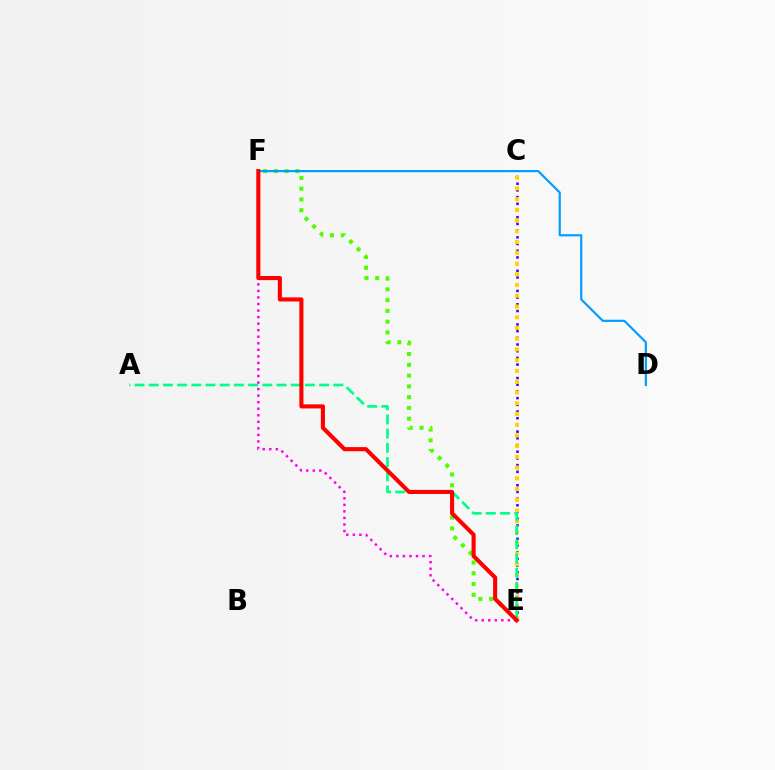{('C', 'E'): [{'color': '#3700ff', 'line_style': 'dotted', 'thickness': 1.82}, {'color': '#ffd500', 'line_style': 'dotted', 'thickness': 2.92}], ('E', 'F'): [{'color': '#4fff00', 'line_style': 'dotted', 'thickness': 2.93}, {'color': '#ff00ed', 'line_style': 'dotted', 'thickness': 1.78}, {'color': '#ff0000', 'line_style': 'solid', 'thickness': 2.95}], ('D', 'F'): [{'color': '#009eff', 'line_style': 'solid', 'thickness': 1.57}], ('A', 'E'): [{'color': '#00ff86', 'line_style': 'dashed', 'thickness': 1.93}]}